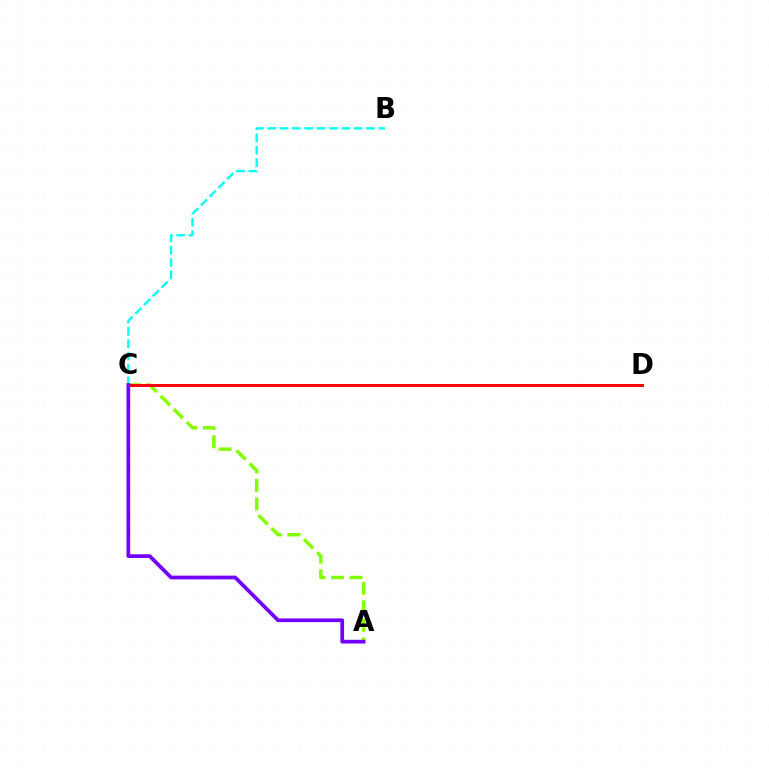{('B', 'C'): [{'color': '#00fff6', 'line_style': 'dashed', 'thickness': 1.68}], ('A', 'C'): [{'color': '#84ff00', 'line_style': 'dashed', 'thickness': 2.51}, {'color': '#7200ff', 'line_style': 'solid', 'thickness': 2.68}], ('C', 'D'): [{'color': '#ff0000', 'line_style': 'solid', 'thickness': 2.16}]}